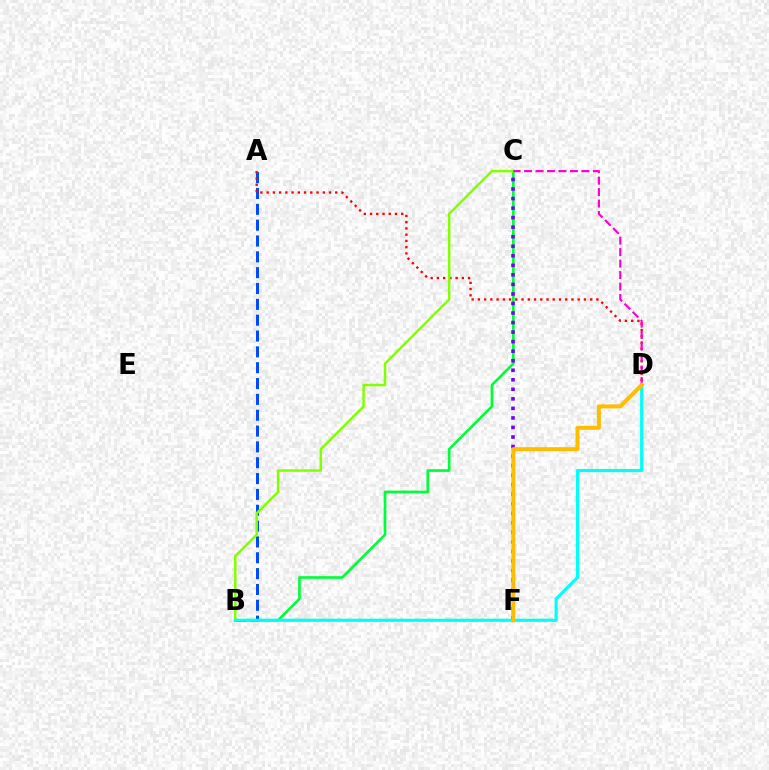{('B', 'C'): [{'color': '#00ff39', 'line_style': 'solid', 'thickness': 1.92}, {'color': '#84ff00', 'line_style': 'solid', 'thickness': 1.8}], ('C', 'F'): [{'color': '#7200ff', 'line_style': 'dotted', 'thickness': 2.59}], ('A', 'B'): [{'color': '#004bff', 'line_style': 'dashed', 'thickness': 2.15}], ('A', 'D'): [{'color': '#ff0000', 'line_style': 'dotted', 'thickness': 1.69}], ('B', 'D'): [{'color': '#00fff6', 'line_style': 'solid', 'thickness': 2.26}], ('C', 'D'): [{'color': '#ff00cf', 'line_style': 'dashed', 'thickness': 1.56}], ('D', 'F'): [{'color': '#ffbd00', 'line_style': 'solid', 'thickness': 2.87}]}